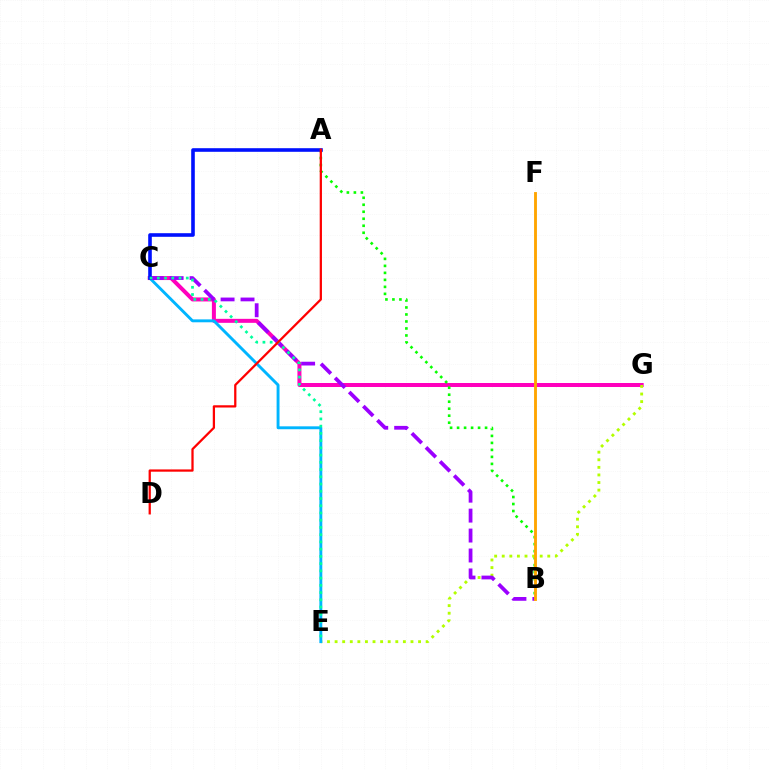{('C', 'G'): [{'color': '#ff00bd', 'line_style': 'solid', 'thickness': 2.88}], ('A', 'B'): [{'color': '#08ff00', 'line_style': 'dotted', 'thickness': 1.9}], ('E', 'G'): [{'color': '#b3ff00', 'line_style': 'dotted', 'thickness': 2.06}], ('C', 'E'): [{'color': '#00b5ff', 'line_style': 'solid', 'thickness': 2.09}, {'color': '#00ff9d', 'line_style': 'dotted', 'thickness': 1.97}], ('B', 'C'): [{'color': '#9b00ff', 'line_style': 'dashed', 'thickness': 2.71}], ('A', 'C'): [{'color': '#0010ff', 'line_style': 'solid', 'thickness': 2.59}], ('B', 'F'): [{'color': '#ffa500', 'line_style': 'solid', 'thickness': 2.06}], ('A', 'D'): [{'color': '#ff0000', 'line_style': 'solid', 'thickness': 1.63}]}